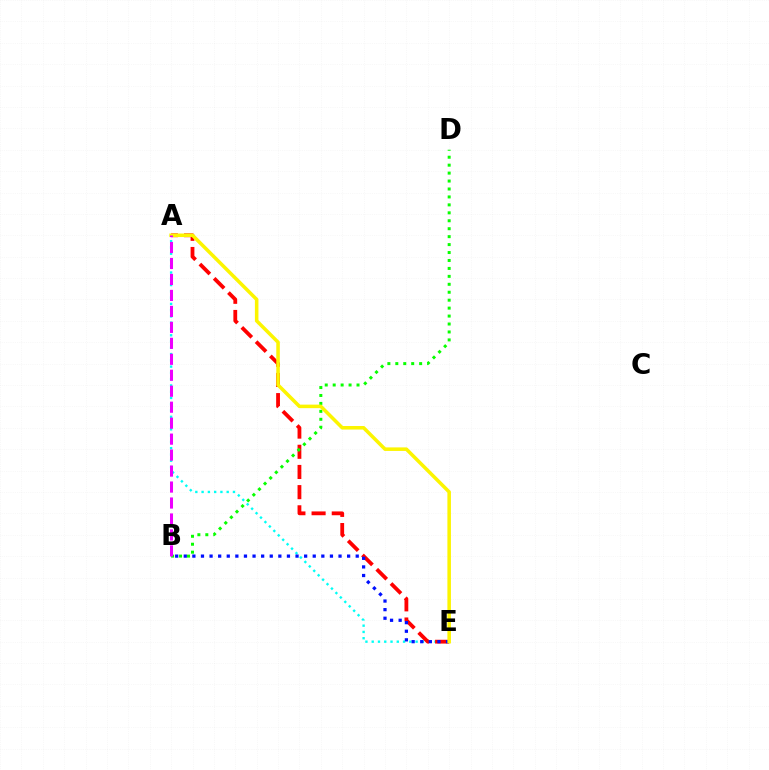{('A', 'E'): [{'color': '#00fff6', 'line_style': 'dotted', 'thickness': 1.7}, {'color': '#ff0000', 'line_style': 'dashed', 'thickness': 2.74}, {'color': '#fcf500', 'line_style': 'solid', 'thickness': 2.55}], ('B', 'E'): [{'color': '#0010ff', 'line_style': 'dotted', 'thickness': 2.34}], ('B', 'D'): [{'color': '#08ff00', 'line_style': 'dotted', 'thickness': 2.16}], ('A', 'B'): [{'color': '#ee00ff', 'line_style': 'dashed', 'thickness': 2.17}]}